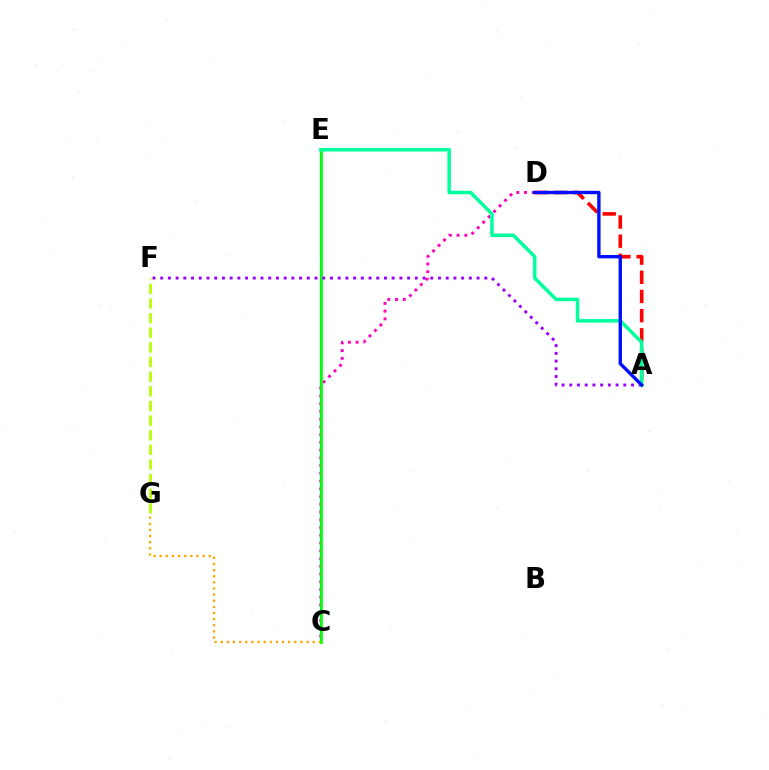{('A', 'D'): [{'color': '#ff0000', 'line_style': 'dashed', 'thickness': 2.6}, {'color': '#0010ff', 'line_style': 'solid', 'thickness': 2.43}], ('F', 'G'): [{'color': '#b3ff00', 'line_style': 'dashed', 'thickness': 1.99}], ('C', 'E'): [{'color': '#00b5ff', 'line_style': 'solid', 'thickness': 1.66}, {'color': '#08ff00', 'line_style': 'solid', 'thickness': 1.94}], ('C', 'G'): [{'color': '#ffa500', 'line_style': 'dotted', 'thickness': 1.67}], ('C', 'D'): [{'color': '#ff00bd', 'line_style': 'dotted', 'thickness': 2.1}], ('A', 'F'): [{'color': '#9b00ff', 'line_style': 'dotted', 'thickness': 2.1}], ('A', 'E'): [{'color': '#00ff9d', 'line_style': 'solid', 'thickness': 2.52}]}